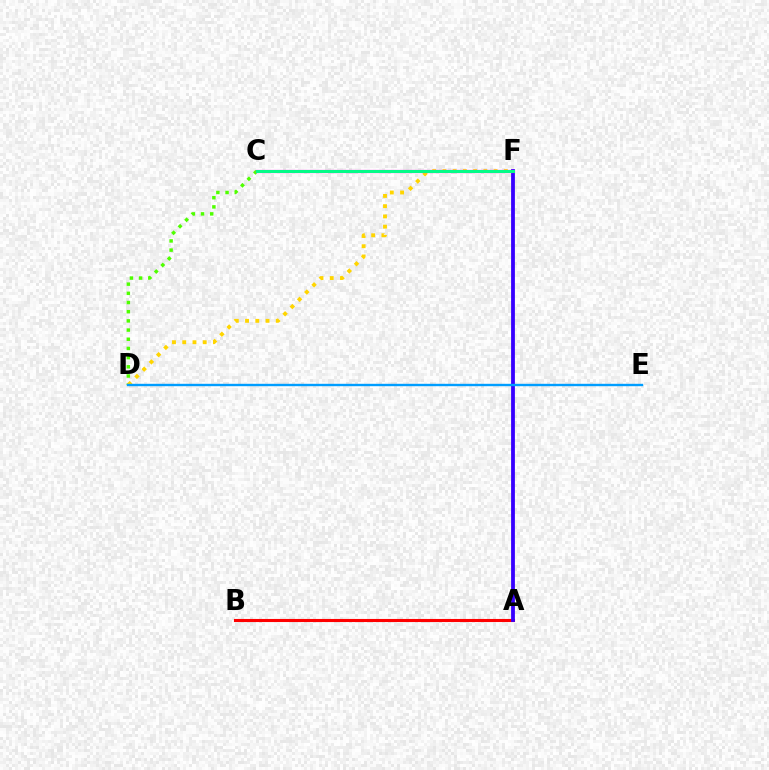{('C', 'D'): [{'color': '#4fff00', 'line_style': 'dotted', 'thickness': 2.5}], ('A', 'B'): [{'color': '#ff0000', 'line_style': 'solid', 'thickness': 2.22}], ('D', 'F'): [{'color': '#ffd500', 'line_style': 'dotted', 'thickness': 2.78}], ('A', 'F'): [{'color': '#3700ff', 'line_style': 'solid', 'thickness': 2.73}], ('D', 'E'): [{'color': '#009eff', 'line_style': 'solid', 'thickness': 1.72}], ('C', 'F'): [{'color': '#ff00ed', 'line_style': 'solid', 'thickness': 2.31}, {'color': '#00ff86', 'line_style': 'solid', 'thickness': 2.12}]}